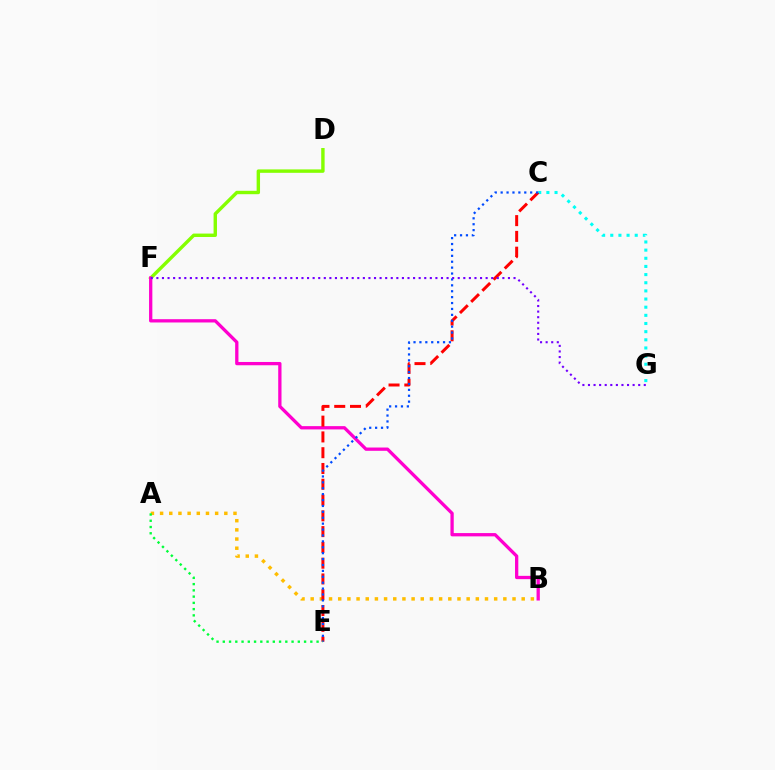{('A', 'B'): [{'color': '#ffbd00', 'line_style': 'dotted', 'thickness': 2.49}], ('D', 'F'): [{'color': '#84ff00', 'line_style': 'solid', 'thickness': 2.45}], ('C', 'G'): [{'color': '#00fff6', 'line_style': 'dotted', 'thickness': 2.21}], ('B', 'F'): [{'color': '#ff00cf', 'line_style': 'solid', 'thickness': 2.37}], ('C', 'E'): [{'color': '#ff0000', 'line_style': 'dashed', 'thickness': 2.14}, {'color': '#004bff', 'line_style': 'dotted', 'thickness': 1.6}], ('F', 'G'): [{'color': '#7200ff', 'line_style': 'dotted', 'thickness': 1.52}], ('A', 'E'): [{'color': '#00ff39', 'line_style': 'dotted', 'thickness': 1.7}]}